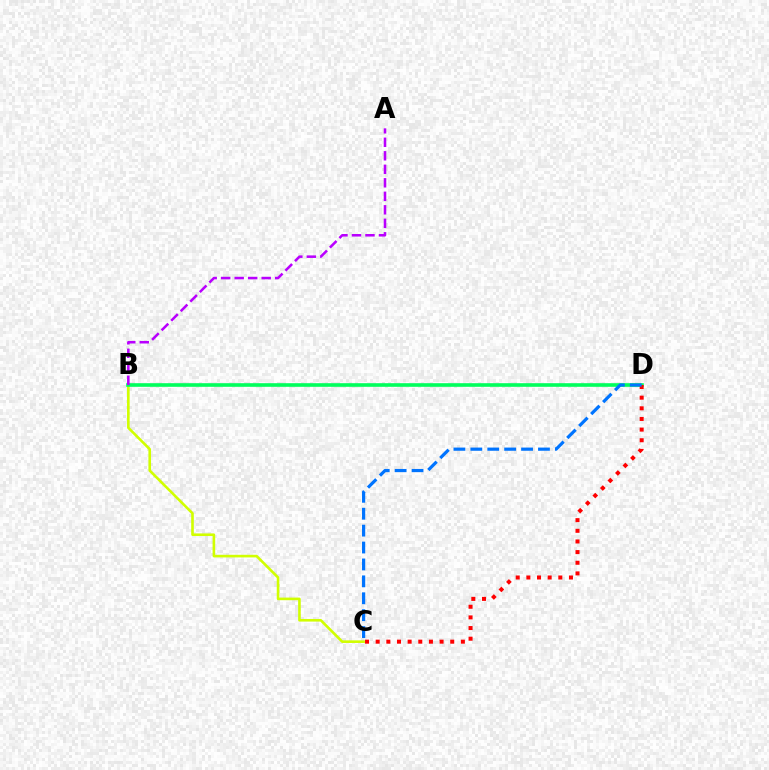{('B', 'C'): [{'color': '#d1ff00', 'line_style': 'solid', 'thickness': 1.88}], ('B', 'D'): [{'color': '#00ff5c', 'line_style': 'solid', 'thickness': 2.6}], ('C', 'D'): [{'color': '#ff0000', 'line_style': 'dotted', 'thickness': 2.89}, {'color': '#0074ff', 'line_style': 'dashed', 'thickness': 2.3}], ('A', 'B'): [{'color': '#b900ff', 'line_style': 'dashed', 'thickness': 1.83}]}